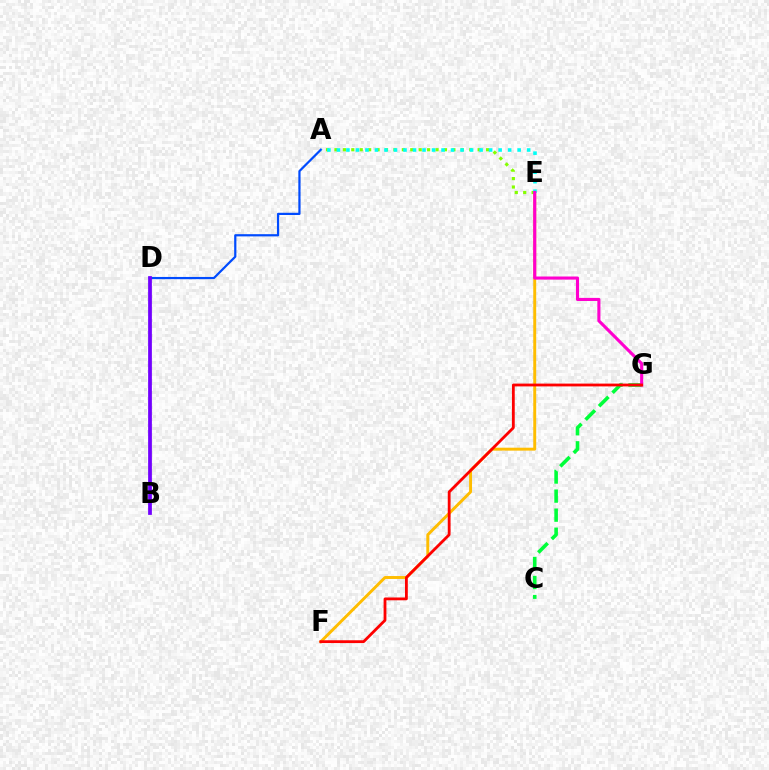{('E', 'F'): [{'color': '#ffbd00', 'line_style': 'solid', 'thickness': 2.11}], ('A', 'E'): [{'color': '#84ff00', 'line_style': 'dotted', 'thickness': 2.29}, {'color': '#00fff6', 'line_style': 'dotted', 'thickness': 2.58}], ('C', 'G'): [{'color': '#00ff39', 'line_style': 'dashed', 'thickness': 2.59}], ('A', 'D'): [{'color': '#004bff', 'line_style': 'solid', 'thickness': 1.6}], ('B', 'D'): [{'color': '#7200ff', 'line_style': 'solid', 'thickness': 2.7}], ('E', 'G'): [{'color': '#ff00cf', 'line_style': 'solid', 'thickness': 2.23}], ('F', 'G'): [{'color': '#ff0000', 'line_style': 'solid', 'thickness': 2.02}]}